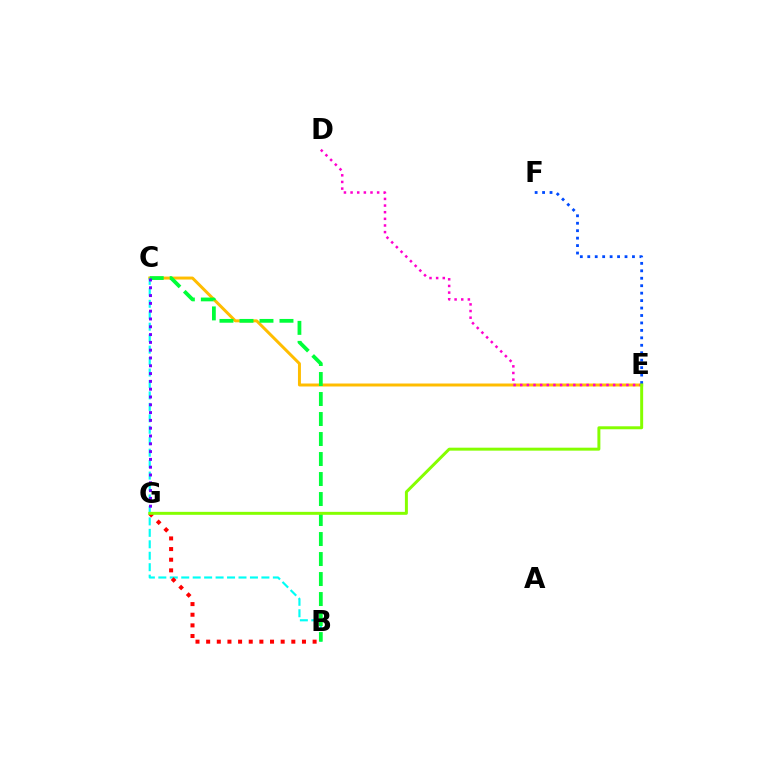{('C', 'E'): [{'color': '#ffbd00', 'line_style': 'solid', 'thickness': 2.14}], ('B', 'C'): [{'color': '#00fff6', 'line_style': 'dashed', 'thickness': 1.56}, {'color': '#00ff39', 'line_style': 'dashed', 'thickness': 2.72}], ('B', 'G'): [{'color': '#ff0000', 'line_style': 'dotted', 'thickness': 2.89}], ('D', 'E'): [{'color': '#ff00cf', 'line_style': 'dotted', 'thickness': 1.8}], ('E', 'F'): [{'color': '#004bff', 'line_style': 'dotted', 'thickness': 2.02}], ('C', 'G'): [{'color': '#7200ff', 'line_style': 'dotted', 'thickness': 2.12}], ('E', 'G'): [{'color': '#84ff00', 'line_style': 'solid', 'thickness': 2.14}]}